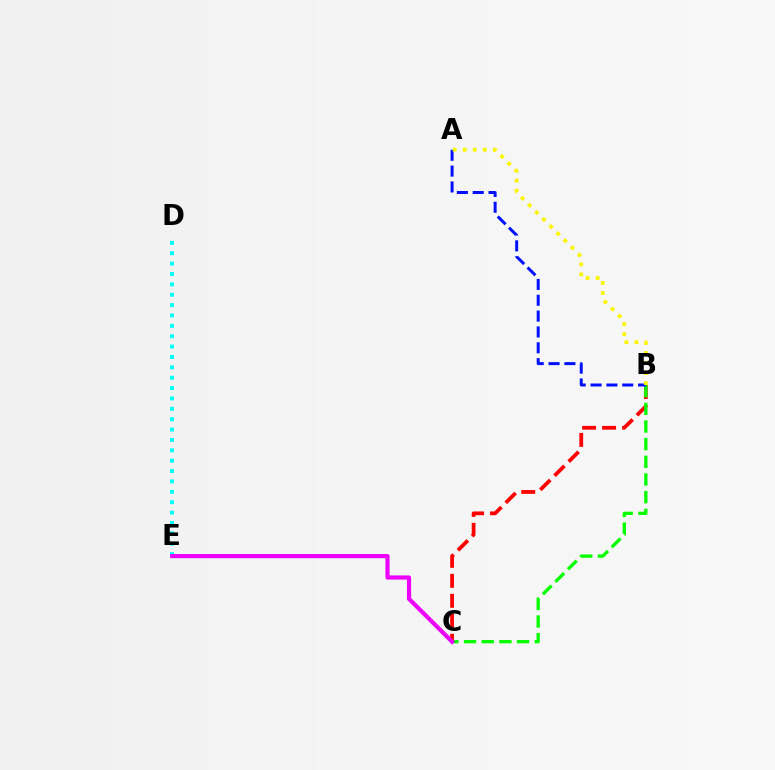{('B', 'C'): [{'color': '#ff0000', 'line_style': 'dashed', 'thickness': 2.71}, {'color': '#08ff00', 'line_style': 'dashed', 'thickness': 2.4}], ('D', 'E'): [{'color': '#00fff6', 'line_style': 'dotted', 'thickness': 2.82}], ('A', 'B'): [{'color': '#0010ff', 'line_style': 'dashed', 'thickness': 2.15}, {'color': '#fcf500', 'line_style': 'dotted', 'thickness': 2.73}], ('C', 'E'): [{'color': '#ee00ff', 'line_style': 'solid', 'thickness': 3.0}]}